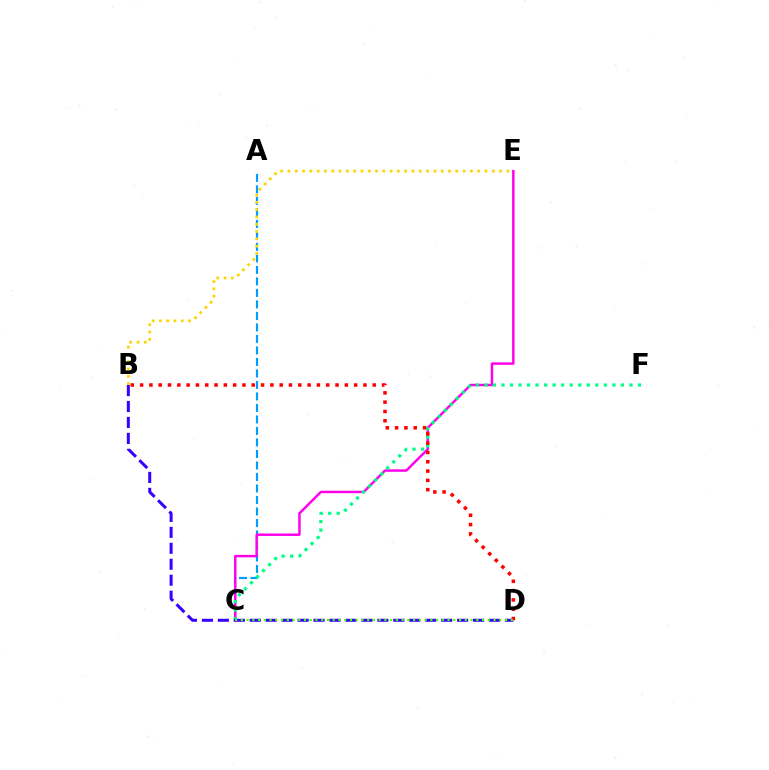{('A', 'C'): [{'color': '#009eff', 'line_style': 'dashed', 'thickness': 1.56}], ('C', 'E'): [{'color': '#ff00ed', 'line_style': 'solid', 'thickness': 1.77}], ('B', 'E'): [{'color': '#ffd500', 'line_style': 'dotted', 'thickness': 1.98}], ('C', 'F'): [{'color': '#00ff86', 'line_style': 'dotted', 'thickness': 2.32}], ('B', 'D'): [{'color': '#3700ff', 'line_style': 'dashed', 'thickness': 2.17}, {'color': '#ff0000', 'line_style': 'dotted', 'thickness': 2.53}], ('C', 'D'): [{'color': '#4fff00', 'line_style': 'dotted', 'thickness': 1.56}]}